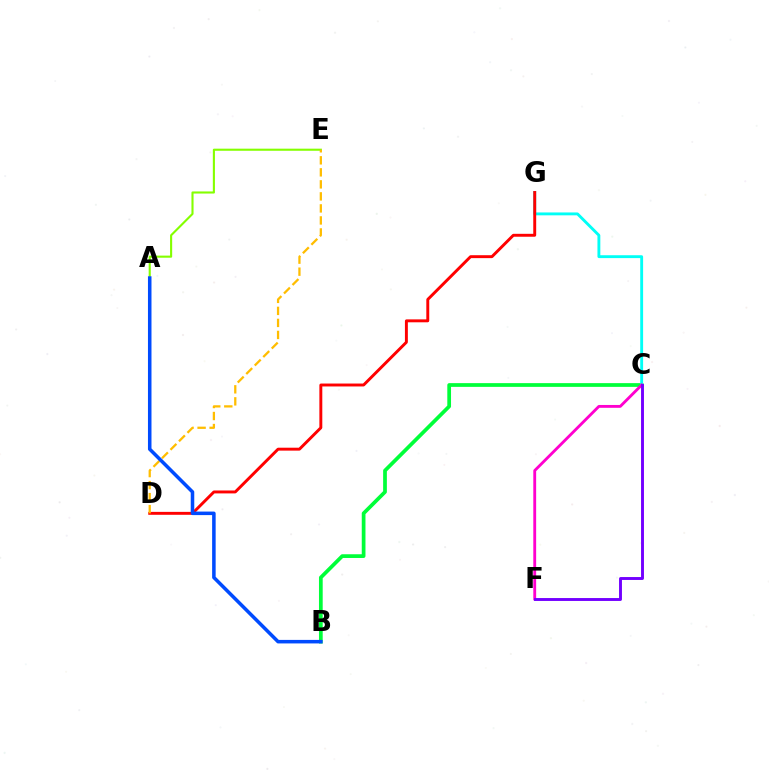{('A', 'E'): [{'color': '#84ff00', 'line_style': 'solid', 'thickness': 1.52}], ('B', 'C'): [{'color': '#00ff39', 'line_style': 'solid', 'thickness': 2.68}], ('C', 'G'): [{'color': '#00fff6', 'line_style': 'solid', 'thickness': 2.07}], ('C', 'F'): [{'color': '#ff00cf', 'line_style': 'solid', 'thickness': 2.05}, {'color': '#7200ff', 'line_style': 'solid', 'thickness': 2.09}], ('D', 'G'): [{'color': '#ff0000', 'line_style': 'solid', 'thickness': 2.11}], ('D', 'E'): [{'color': '#ffbd00', 'line_style': 'dashed', 'thickness': 1.63}], ('A', 'B'): [{'color': '#004bff', 'line_style': 'solid', 'thickness': 2.54}]}